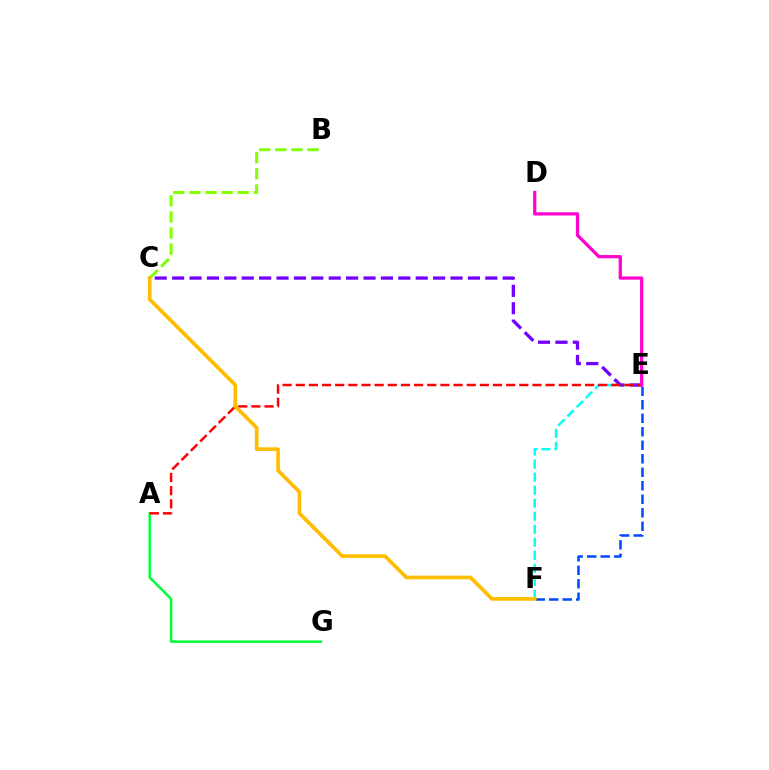{('E', 'F'): [{'color': '#00fff6', 'line_style': 'dashed', 'thickness': 1.77}, {'color': '#004bff', 'line_style': 'dashed', 'thickness': 1.83}], ('C', 'E'): [{'color': '#7200ff', 'line_style': 'dashed', 'thickness': 2.36}], ('A', 'G'): [{'color': '#00ff39', 'line_style': 'solid', 'thickness': 1.81}], ('B', 'C'): [{'color': '#84ff00', 'line_style': 'dashed', 'thickness': 2.19}], ('A', 'E'): [{'color': '#ff0000', 'line_style': 'dashed', 'thickness': 1.79}], ('D', 'E'): [{'color': '#ff00cf', 'line_style': 'solid', 'thickness': 2.33}], ('C', 'F'): [{'color': '#ffbd00', 'line_style': 'solid', 'thickness': 2.65}]}